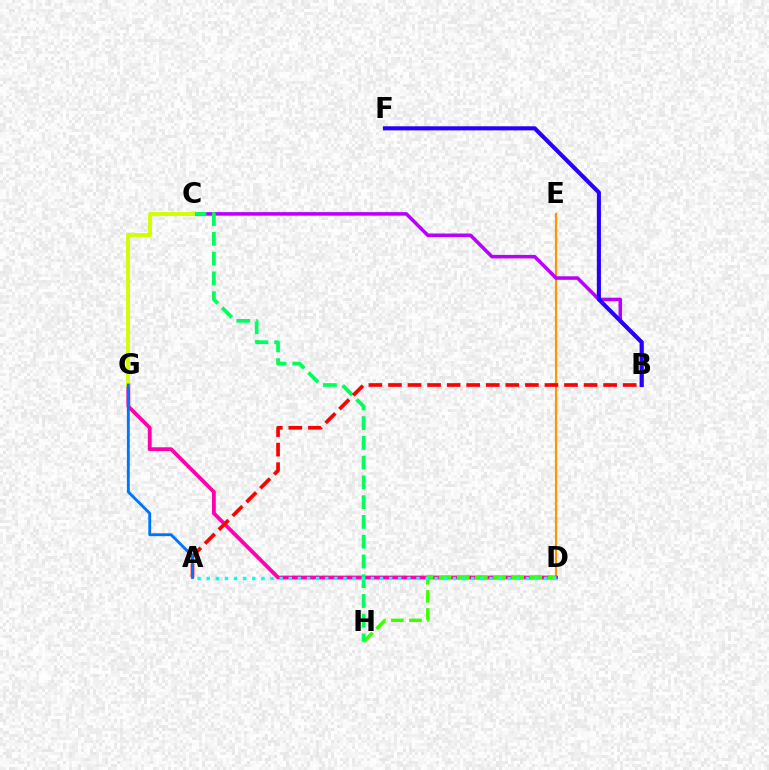{('D', 'E'): [{'color': '#ff9400', 'line_style': 'solid', 'thickness': 1.56}], ('D', 'G'): [{'color': '#ff00ac', 'line_style': 'solid', 'thickness': 2.73}], ('B', 'C'): [{'color': '#b900ff', 'line_style': 'solid', 'thickness': 2.54}], ('B', 'F'): [{'color': '#2500ff', 'line_style': 'solid', 'thickness': 2.95}], ('D', 'H'): [{'color': '#3dff00', 'line_style': 'dashed', 'thickness': 2.46}], ('C', 'H'): [{'color': '#00ff5c', 'line_style': 'dashed', 'thickness': 2.68}], ('C', 'G'): [{'color': '#d1ff00', 'line_style': 'solid', 'thickness': 2.78}], ('A', 'D'): [{'color': '#00fff6', 'line_style': 'dotted', 'thickness': 2.48}], ('A', 'B'): [{'color': '#ff0000', 'line_style': 'dashed', 'thickness': 2.66}], ('A', 'G'): [{'color': '#0074ff', 'line_style': 'solid', 'thickness': 2.06}]}